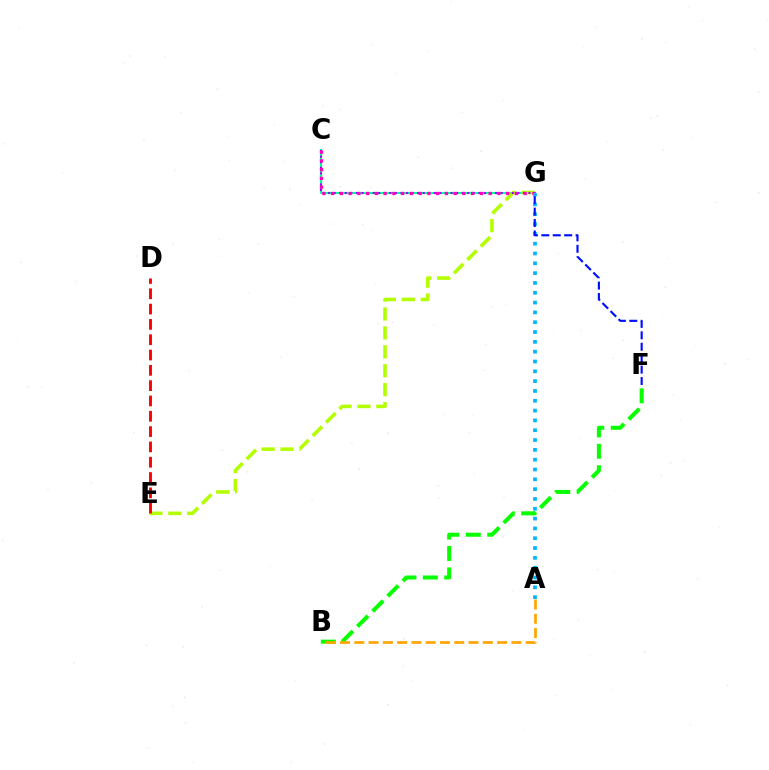{('C', 'G'): [{'color': '#00ff9d', 'line_style': 'solid', 'thickness': 1.5}, {'color': '#9b00ff', 'line_style': 'dotted', 'thickness': 1.51}, {'color': '#ff00bd', 'line_style': 'dotted', 'thickness': 2.38}], ('E', 'G'): [{'color': '#b3ff00', 'line_style': 'dashed', 'thickness': 2.57}], ('D', 'E'): [{'color': '#ff0000', 'line_style': 'dashed', 'thickness': 2.08}], ('A', 'G'): [{'color': '#00b5ff', 'line_style': 'dotted', 'thickness': 2.67}], ('F', 'G'): [{'color': '#0010ff', 'line_style': 'dashed', 'thickness': 1.55}], ('B', 'F'): [{'color': '#08ff00', 'line_style': 'dashed', 'thickness': 2.91}], ('A', 'B'): [{'color': '#ffa500', 'line_style': 'dashed', 'thickness': 1.94}]}